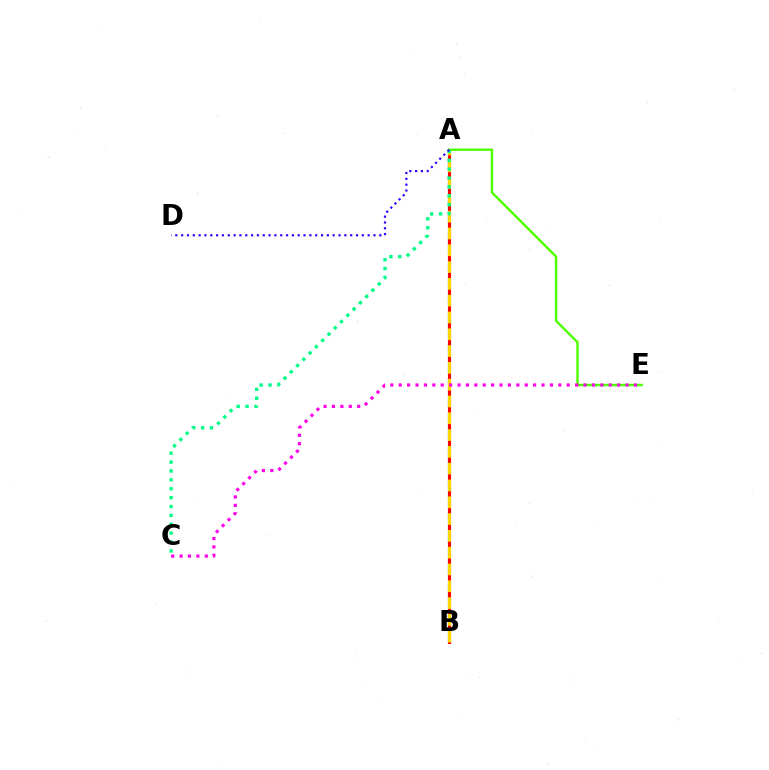{('A', 'B'): [{'color': '#009eff', 'line_style': 'dashed', 'thickness': 1.54}, {'color': '#ff0000', 'line_style': 'solid', 'thickness': 2.23}, {'color': '#ffd500', 'line_style': 'dashed', 'thickness': 2.28}], ('A', 'E'): [{'color': '#4fff00', 'line_style': 'solid', 'thickness': 1.75}], ('A', 'C'): [{'color': '#00ff86', 'line_style': 'dotted', 'thickness': 2.41}], ('C', 'E'): [{'color': '#ff00ed', 'line_style': 'dotted', 'thickness': 2.28}], ('A', 'D'): [{'color': '#3700ff', 'line_style': 'dotted', 'thickness': 1.58}]}